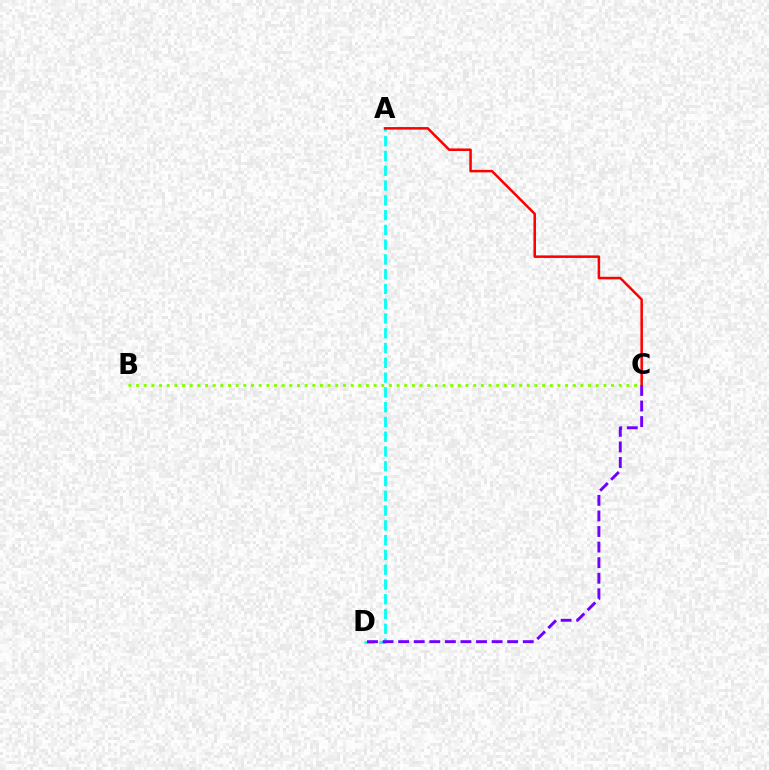{('B', 'C'): [{'color': '#84ff00', 'line_style': 'dotted', 'thickness': 2.08}], ('A', 'D'): [{'color': '#00fff6', 'line_style': 'dashed', 'thickness': 2.01}], ('C', 'D'): [{'color': '#7200ff', 'line_style': 'dashed', 'thickness': 2.12}], ('A', 'C'): [{'color': '#ff0000', 'line_style': 'solid', 'thickness': 1.82}]}